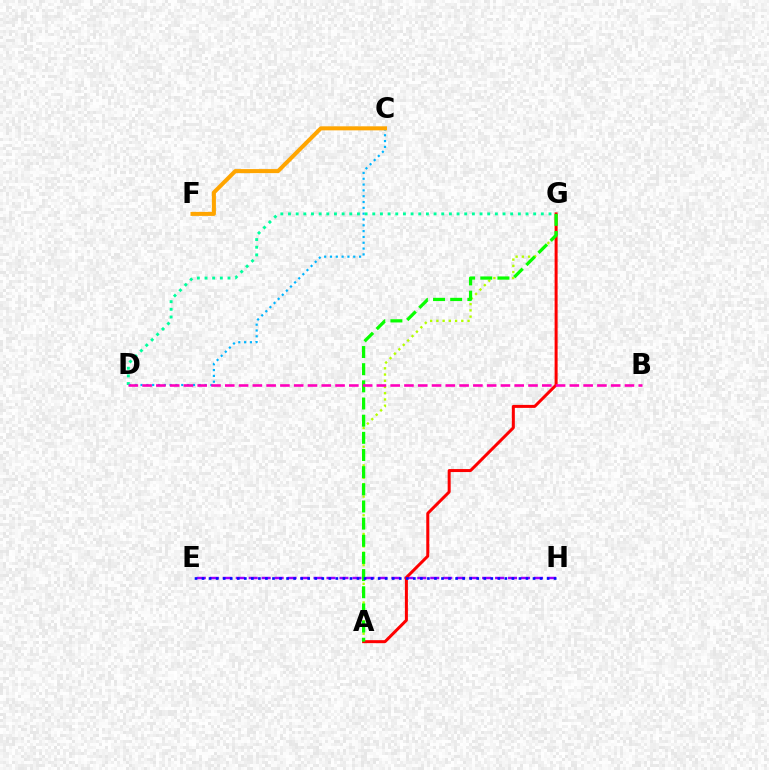{('A', 'G'): [{'color': '#b3ff00', 'line_style': 'dotted', 'thickness': 1.69}, {'color': '#ff0000', 'line_style': 'solid', 'thickness': 2.16}, {'color': '#08ff00', 'line_style': 'dashed', 'thickness': 2.33}], ('E', 'H'): [{'color': '#9b00ff', 'line_style': 'dashed', 'thickness': 1.76}, {'color': '#0010ff', 'line_style': 'dotted', 'thickness': 1.91}], ('C', 'D'): [{'color': '#00b5ff', 'line_style': 'dotted', 'thickness': 1.58}], ('D', 'G'): [{'color': '#00ff9d', 'line_style': 'dotted', 'thickness': 2.08}], ('B', 'D'): [{'color': '#ff00bd', 'line_style': 'dashed', 'thickness': 1.87}], ('C', 'F'): [{'color': '#ffa500', 'line_style': 'solid', 'thickness': 2.91}]}